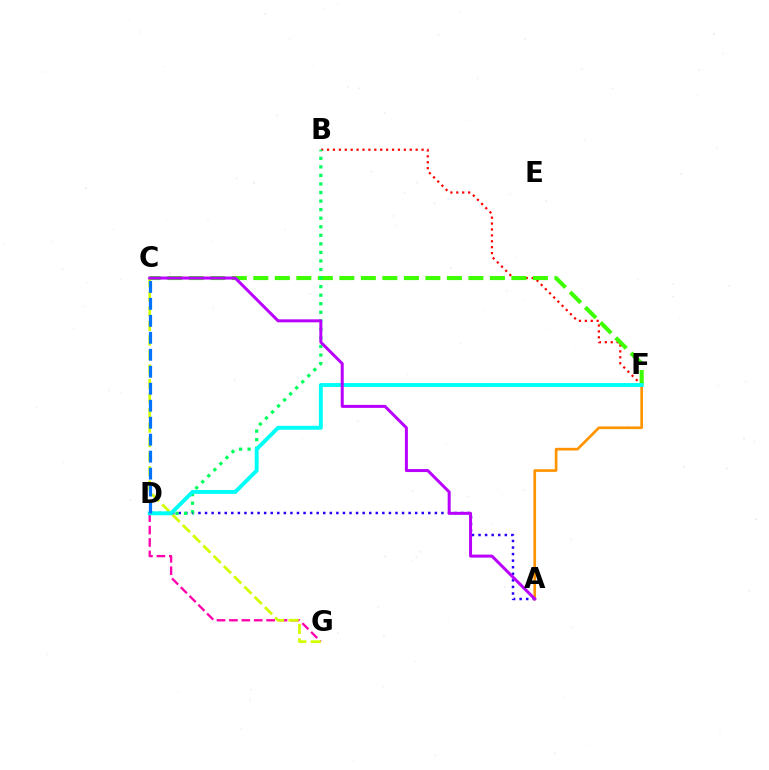{('B', 'F'): [{'color': '#ff0000', 'line_style': 'dotted', 'thickness': 1.61}], ('D', 'G'): [{'color': '#ff00ac', 'line_style': 'dashed', 'thickness': 1.69}], ('C', 'G'): [{'color': '#d1ff00', 'line_style': 'dashed', 'thickness': 1.97}], ('A', 'D'): [{'color': '#2500ff', 'line_style': 'dotted', 'thickness': 1.78}], ('A', 'F'): [{'color': '#ff9400', 'line_style': 'solid', 'thickness': 1.93}], ('C', 'F'): [{'color': '#3dff00', 'line_style': 'dashed', 'thickness': 2.92}], ('B', 'D'): [{'color': '#00ff5c', 'line_style': 'dotted', 'thickness': 2.32}], ('D', 'F'): [{'color': '#00fff6', 'line_style': 'solid', 'thickness': 2.81}], ('A', 'C'): [{'color': '#b900ff', 'line_style': 'solid', 'thickness': 2.16}], ('C', 'D'): [{'color': '#0074ff', 'line_style': 'dashed', 'thickness': 2.31}]}